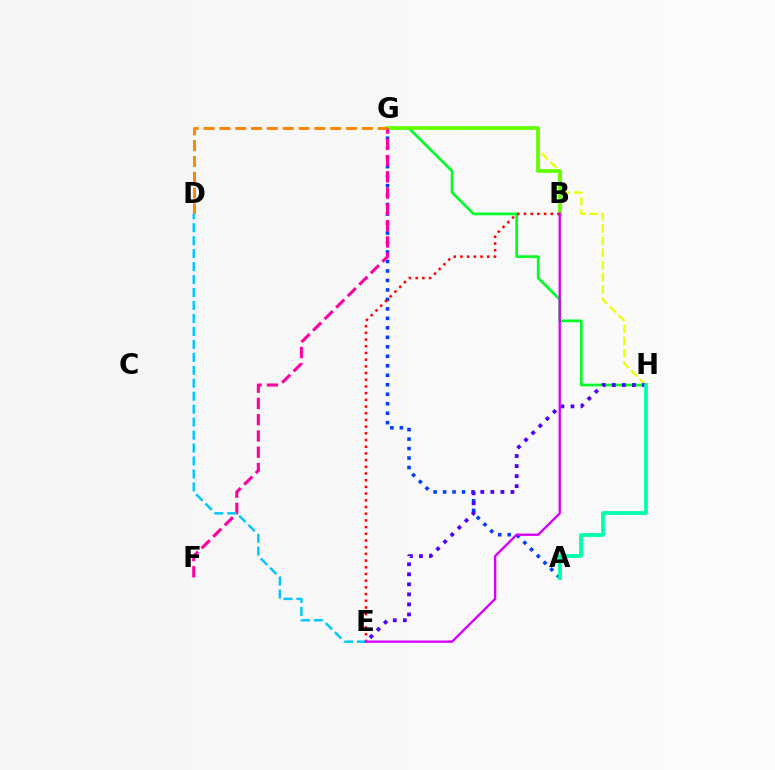{('G', 'H'): [{'color': '#eeff00', 'line_style': 'dashed', 'thickness': 1.65}, {'color': '#00ff27', 'line_style': 'solid', 'thickness': 1.95}], ('A', 'G'): [{'color': '#003fff', 'line_style': 'dotted', 'thickness': 2.58}], ('E', 'H'): [{'color': '#4f00ff', 'line_style': 'dotted', 'thickness': 2.73}], ('A', 'H'): [{'color': '#00ffaf', 'line_style': 'solid', 'thickness': 2.73}], ('B', 'G'): [{'color': '#66ff00', 'line_style': 'solid', 'thickness': 2.73}], ('F', 'G'): [{'color': '#ff00a0', 'line_style': 'dashed', 'thickness': 2.21}], ('D', 'G'): [{'color': '#ff8800', 'line_style': 'dashed', 'thickness': 2.15}], ('B', 'E'): [{'color': '#ff0000', 'line_style': 'dotted', 'thickness': 1.82}, {'color': '#d600ff', 'line_style': 'solid', 'thickness': 1.7}], ('D', 'E'): [{'color': '#00c7ff', 'line_style': 'dashed', 'thickness': 1.76}]}